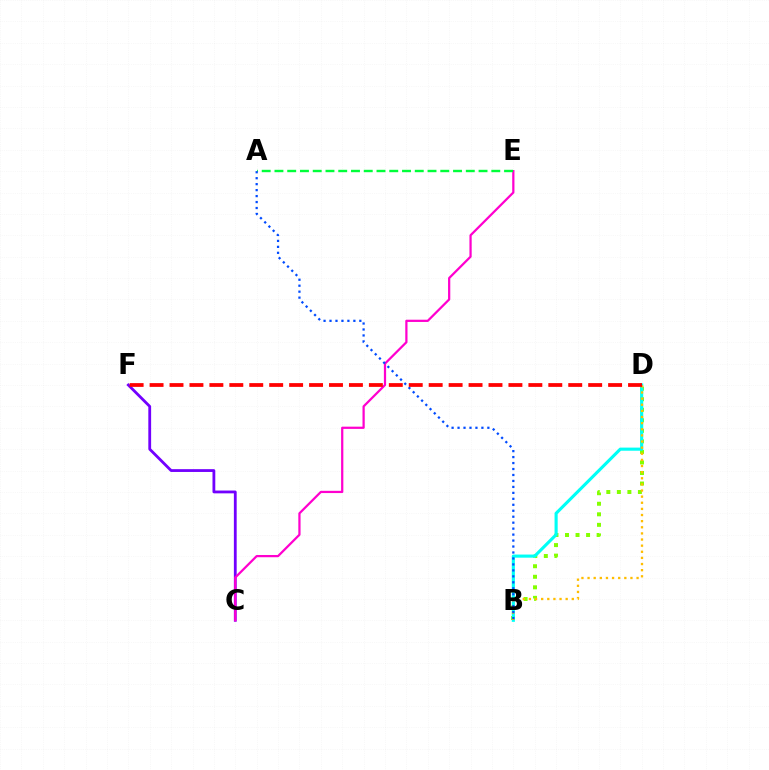{('C', 'F'): [{'color': '#7200ff', 'line_style': 'solid', 'thickness': 2.02}], ('B', 'D'): [{'color': '#84ff00', 'line_style': 'dotted', 'thickness': 2.86}, {'color': '#00fff6', 'line_style': 'solid', 'thickness': 2.25}, {'color': '#ffbd00', 'line_style': 'dotted', 'thickness': 1.66}], ('C', 'E'): [{'color': '#ff00cf', 'line_style': 'solid', 'thickness': 1.61}], ('A', 'E'): [{'color': '#00ff39', 'line_style': 'dashed', 'thickness': 1.73}], ('A', 'B'): [{'color': '#004bff', 'line_style': 'dotted', 'thickness': 1.62}], ('D', 'F'): [{'color': '#ff0000', 'line_style': 'dashed', 'thickness': 2.71}]}